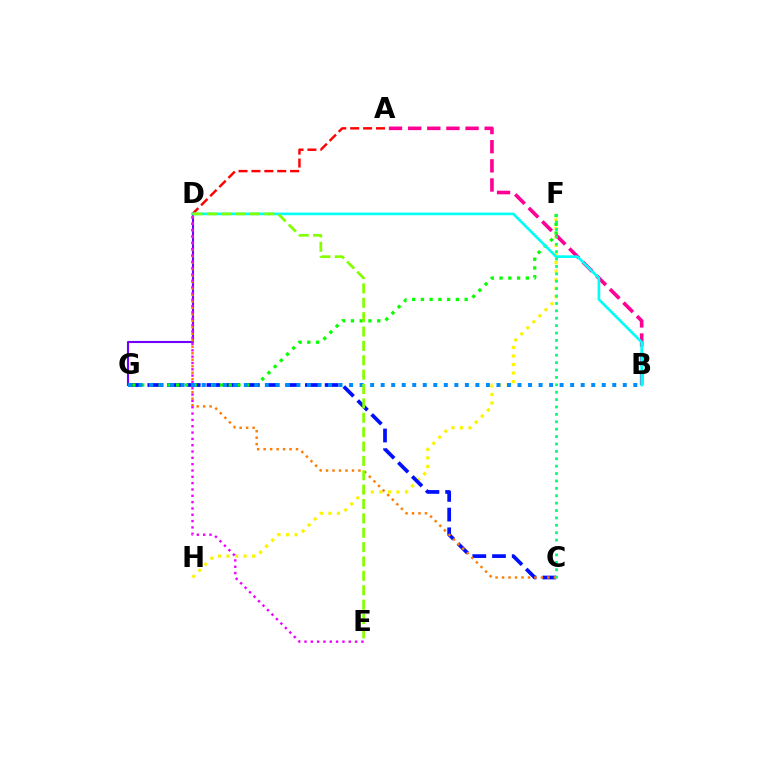{('D', 'G'): [{'color': '#7200ff', 'line_style': 'solid', 'thickness': 1.52}], ('A', 'D'): [{'color': '#ff0000', 'line_style': 'dashed', 'thickness': 1.75}], ('F', 'H'): [{'color': '#fcf500', 'line_style': 'dotted', 'thickness': 2.32}], ('C', 'G'): [{'color': '#0010ff', 'line_style': 'dashed', 'thickness': 2.68}], ('C', 'D'): [{'color': '#ff7c00', 'line_style': 'dotted', 'thickness': 1.76}], ('A', 'B'): [{'color': '#ff0094', 'line_style': 'dashed', 'thickness': 2.6}], ('F', 'G'): [{'color': '#08ff00', 'line_style': 'dotted', 'thickness': 2.38}], ('D', 'E'): [{'color': '#ee00ff', 'line_style': 'dotted', 'thickness': 1.72}, {'color': '#84ff00', 'line_style': 'dashed', 'thickness': 1.95}], ('B', 'D'): [{'color': '#00fff6', 'line_style': 'solid', 'thickness': 1.92}], ('B', 'G'): [{'color': '#008cff', 'line_style': 'dotted', 'thickness': 2.86}], ('C', 'F'): [{'color': '#00ff74', 'line_style': 'dotted', 'thickness': 2.01}]}